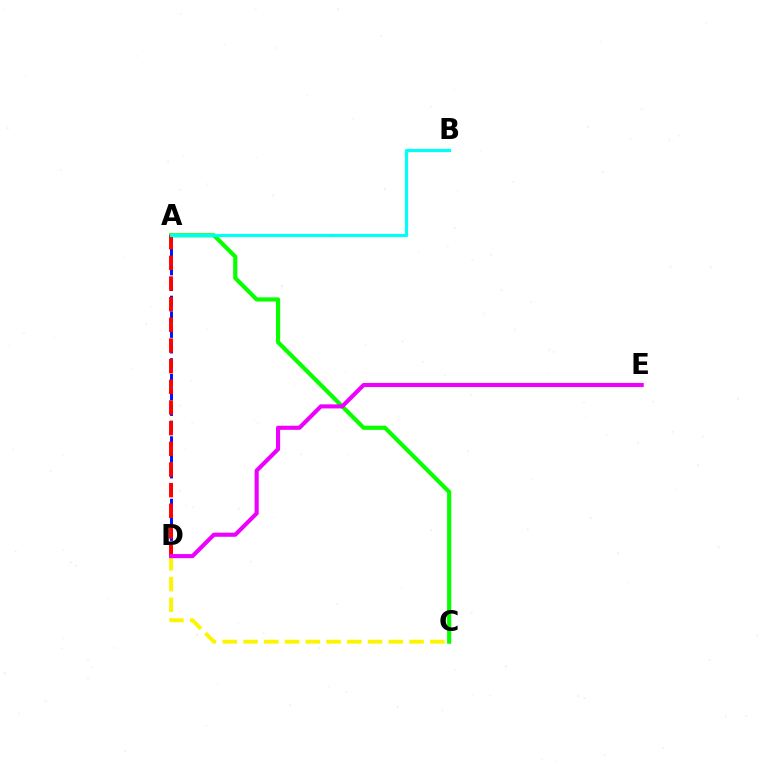{('A', 'D'): [{'color': '#0010ff', 'line_style': 'dashed', 'thickness': 2.12}, {'color': '#ff0000', 'line_style': 'dashed', 'thickness': 2.81}], ('C', 'D'): [{'color': '#fcf500', 'line_style': 'dashed', 'thickness': 2.82}], ('A', 'C'): [{'color': '#08ff00', 'line_style': 'solid', 'thickness': 2.99}], ('D', 'E'): [{'color': '#ee00ff', 'line_style': 'solid', 'thickness': 2.96}], ('A', 'B'): [{'color': '#00fff6', 'line_style': 'solid', 'thickness': 2.32}]}